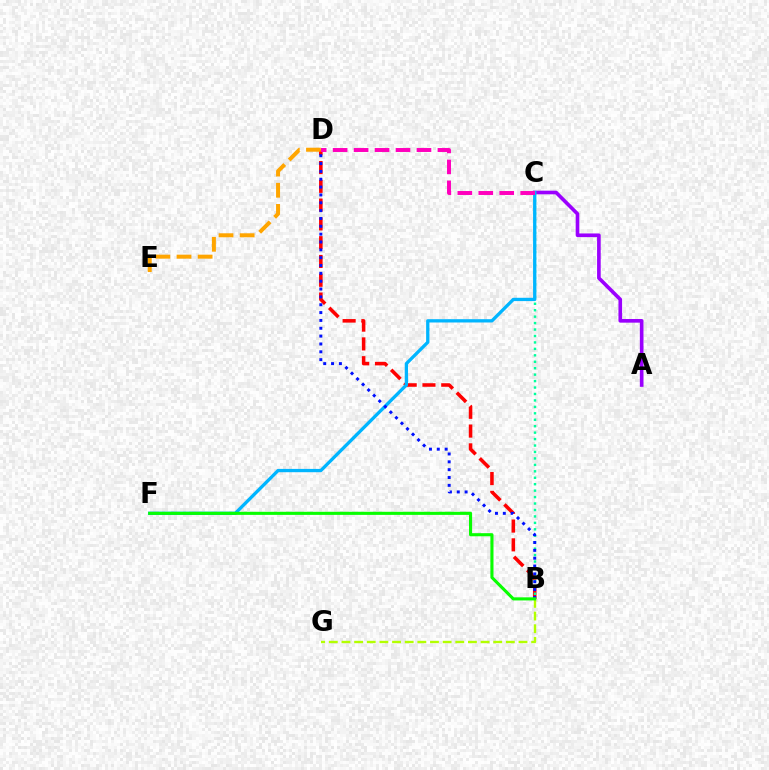{('B', 'D'): [{'color': '#ff0000', 'line_style': 'dashed', 'thickness': 2.55}, {'color': '#0010ff', 'line_style': 'dotted', 'thickness': 2.13}], ('B', 'G'): [{'color': '#b3ff00', 'line_style': 'dashed', 'thickness': 1.72}], ('A', 'C'): [{'color': '#9b00ff', 'line_style': 'solid', 'thickness': 2.62}], ('D', 'E'): [{'color': '#ffa500', 'line_style': 'dashed', 'thickness': 2.87}], ('B', 'C'): [{'color': '#00ff9d', 'line_style': 'dotted', 'thickness': 1.75}], ('C', 'F'): [{'color': '#00b5ff', 'line_style': 'solid', 'thickness': 2.38}], ('C', 'D'): [{'color': '#ff00bd', 'line_style': 'dashed', 'thickness': 2.85}], ('B', 'F'): [{'color': '#08ff00', 'line_style': 'solid', 'thickness': 2.23}]}